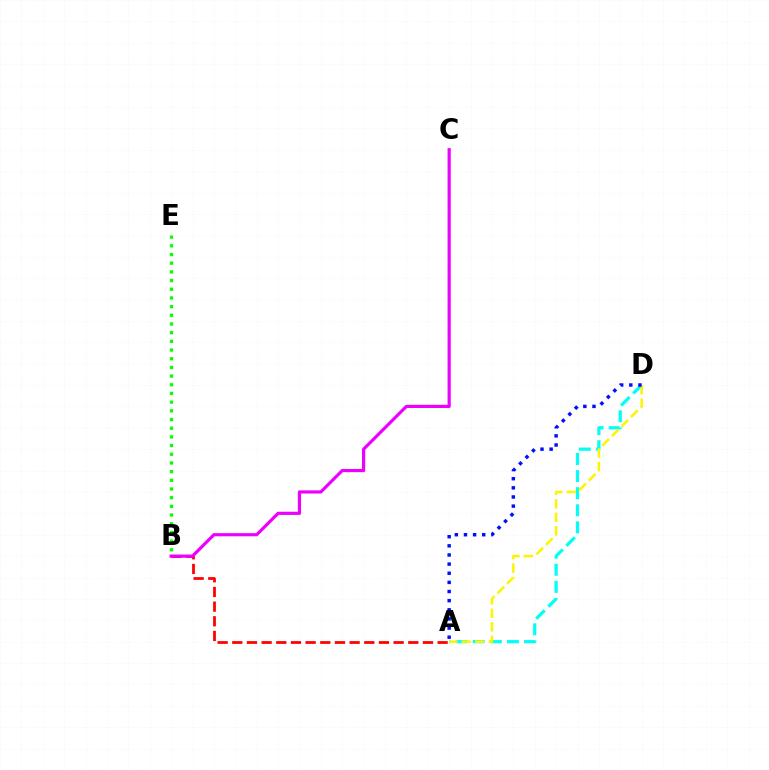{('A', 'D'): [{'color': '#00fff6', 'line_style': 'dashed', 'thickness': 2.32}, {'color': '#fcf500', 'line_style': 'dashed', 'thickness': 1.84}, {'color': '#0010ff', 'line_style': 'dotted', 'thickness': 2.48}], ('A', 'B'): [{'color': '#ff0000', 'line_style': 'dashed', 'thickness': 1.99}], ('B', 'C'): [{'color': '#ee00ff', 'line_style': 'solid', 'thickness': 2.3}], ('B', 'E'): [{'color': '#08ff00', 'line_style': 'dotted', 'thickness': 2.36}]}